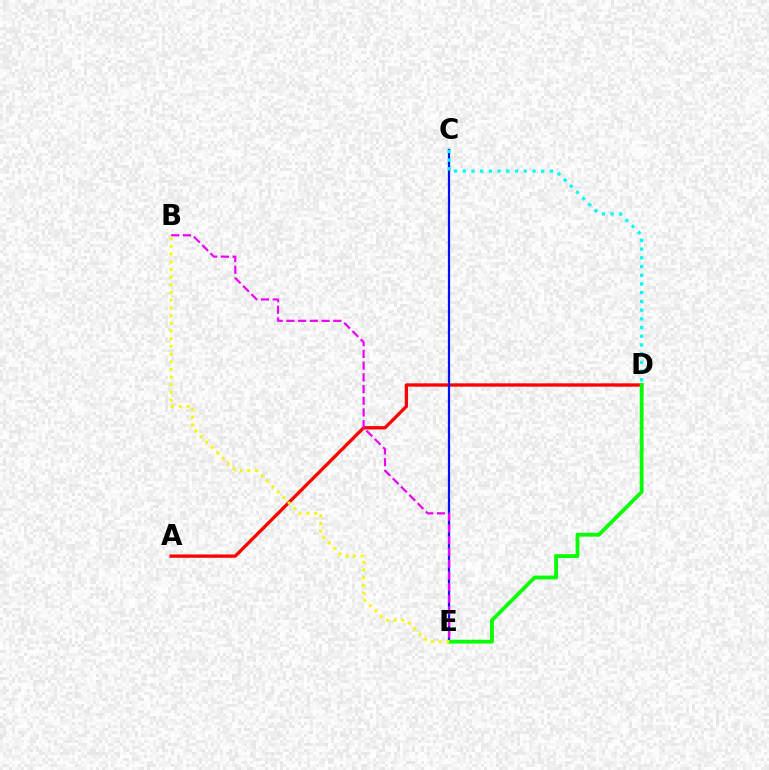{('A', 'D'): [{'color': '#ff0000', 'line_style': 'solid', 'thickness': 2.39}], ('C', 'E'): [{'color': '#0010ff', 'line_style': 'solid', 'thickness': 1.61}], ('D', 'E'): [{'color': '#08ff00', 'line_style': 'solid', 'thickness': 2.75}], ('B', 'E'): [{'color': '#ee00ff', 'line_style': 'dashed', 'thickness': 1.59}, {'color': '#fcf500', 'line_style': 'dotted', 'thickness': 2.09}], ('C', 'D'): [{'color': '#00fff6', 'line_style': 'dotted', 'thickness': 2.37}]}